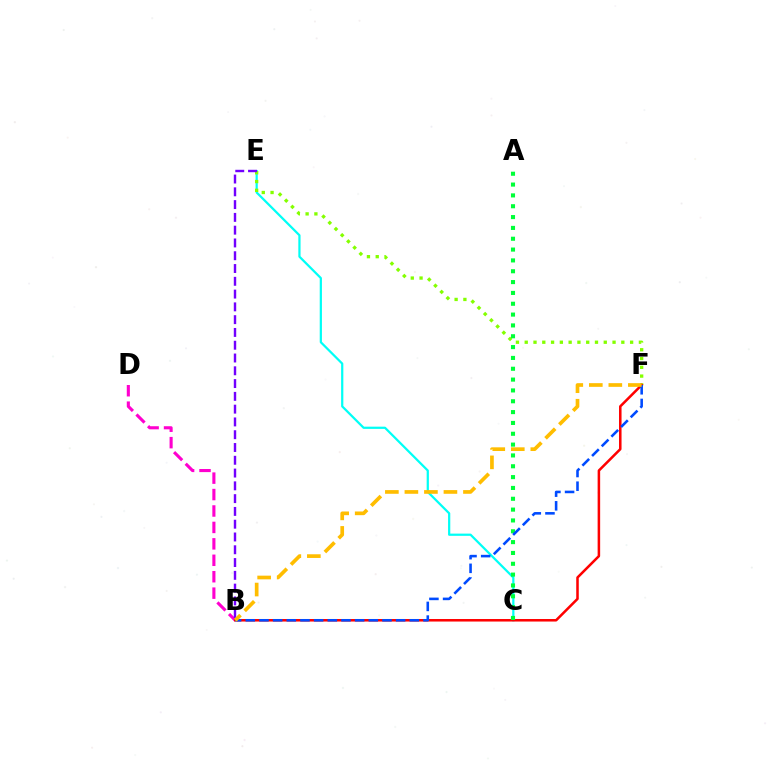{('B', 'D'): [{'color': '#ff00cf', 'line_style': 'dashed', 'thickness': 2.23}], ('C', 'E'): [{'color': '#00fff6', 'line_style': 'solid', 'thickness': 1.6}], ('E', 'F'): [{'color': '#84ff00', 'line_style': 'dotted', 'thickness': 2.39}], ('B', 'F'): [{'color': '#ff0000', 'line_style': 'solid', 'thickness': 1.82}, {'color': '#004bff', 'line_style': 'dashed', 'thickness': 1.86}, {'color': '#ffbd00', 'line_style': 'dashed', 'thickness': 2.65}], ('A', 'C'): [{'color': '#00ff39', 'line_style': 'dotted', 'thickness': 2.94}], ('B', 'E'): [{'color': '#7200ff', 'line_style': 'dashed', 'thickness': 1.74}]}